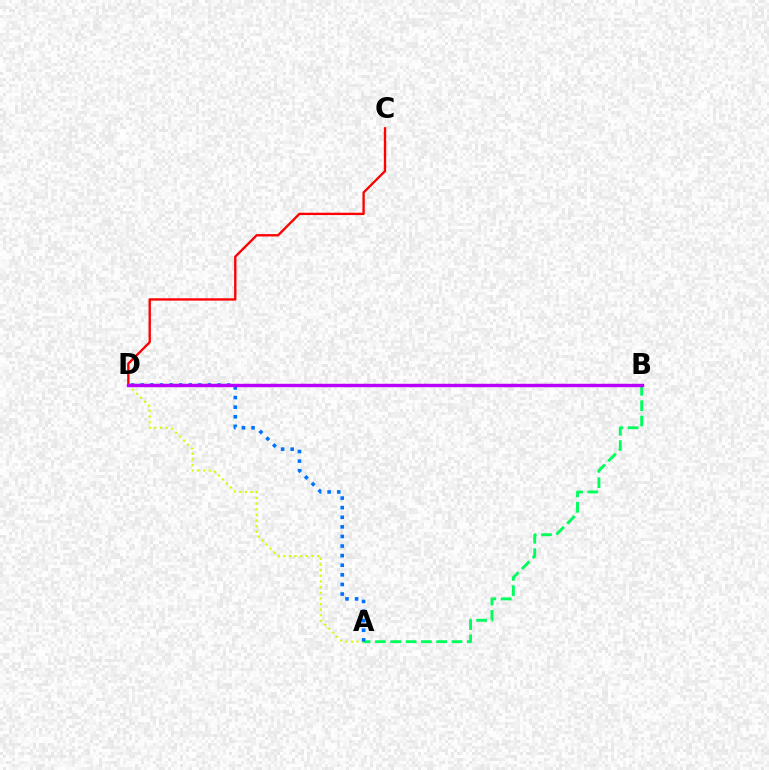{('A', 'D'): [{'color': '#d1ff00', 'line_style': 'dotted', 'thickness': 1.53}, {'color': '#0074ff', 'line_style': 'dotted', 'thickness': 2.61}], ('C', 'D'): [{'color': '#ff0000', 'line_style': 'solid', 'thickness': 1.69}], ('A', 'B'): [{'color': '#00ff5c', 'line_style': 'dashed', 'thickness': 2.08}], ('B', 'D'): [{'color': '#b900ff', 'line_style': 'solid', 'thickness': 2.47}]}